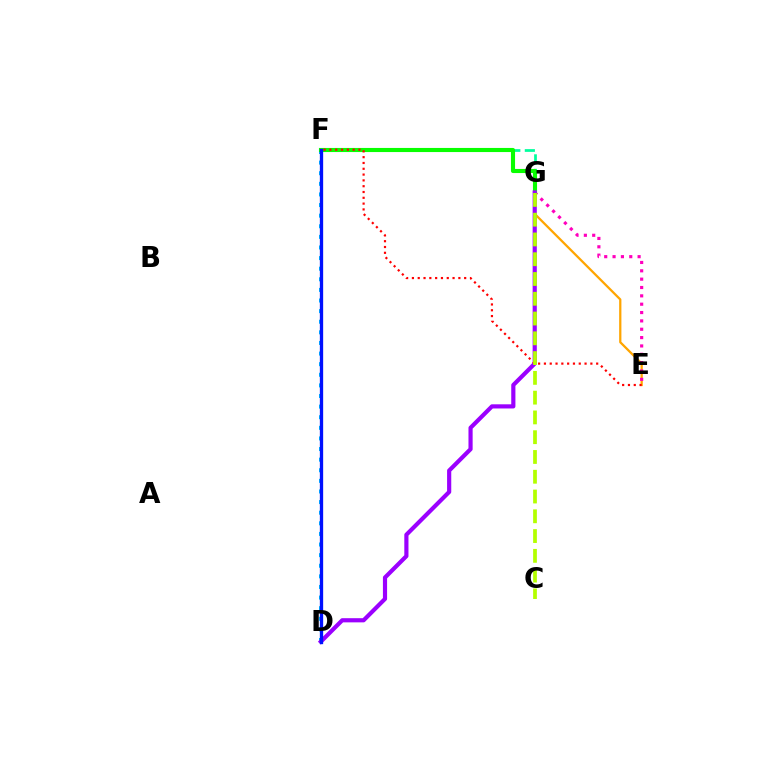{('E', 'G'): [{'color': '#ffa500', 'line_style': 'solid', 'thickness': 1.63}, {'color': '#ff00bd', 'line_style': 'dotted', 'thickness': 2.27}], ('D', 'F'): [{'color': '#00b5ff', 'line_style': 'dotted', 'thickness': 2.88}, {'color': '#0010ff', 'line_style': 'solid', 'thickness': 2.38}], ('F', 'G'): [{'color': '#00ff9d', 'line_style': 'dashed', 'thickness': 1.97}, {'color': '#08ff00', 'line_style': 'solid', 'thickness': 2.96}], ('D', 'G'): [{'color': '#9b00ff', 'line_style': 'solid', 'thickness': 3.0}], ('E', 'F'): [{'color': '#ff0000', 'line_style': 'dotted', 'thickness': 1.58}], ('C', 'G'): [{'color': '#b3ff00', 'line_style': 'dashed', 'thickness': 2.69}]}